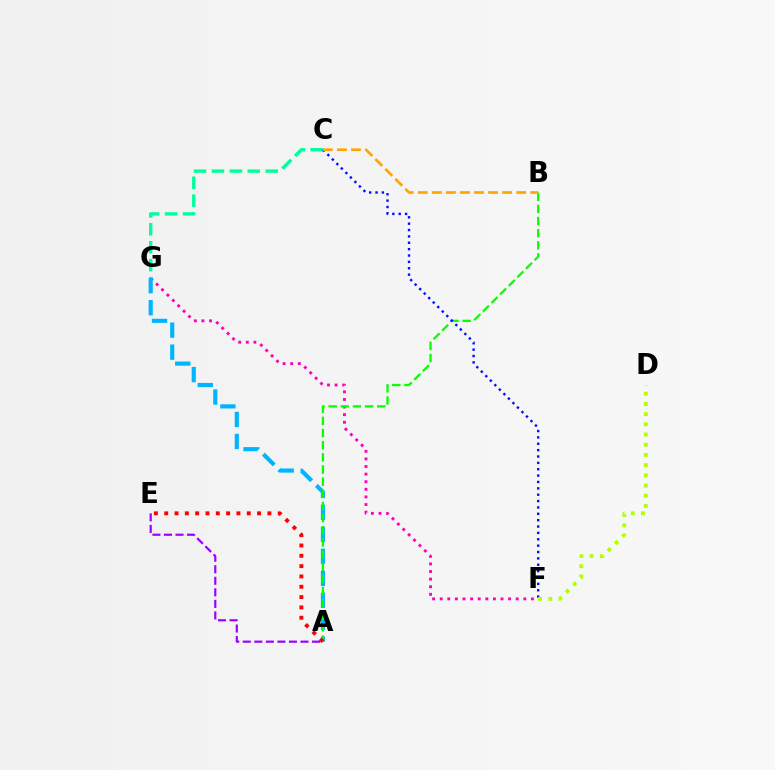{('F', 'G'): [{'color': '#ff00bd', 'line_style': 'dotted', 'thickness': 2.07}], ('C', 'G'): [{'color': '#00ff9d', 'line_style': 'dashed', 'thickness': 2.43}], ('A', 'G'): [{'color': '#00b5ff', 'line_style': 'dashed', 'thickness': 2.99}], ('A', 'B'): [{'color': '#08ff00', 'line_style': 'dashed', 'thickness': 1.65}], ('C', 'F'): [{'color': '#0010ff', 'line_style': 'dotted', 'thickness': 1.73}], ('B', 'C'): [{'color': '#ffa500', 'line_style': 'dashed', 'thickness': 1.91}], ('A', 'E'): [{'color': '#ff0000', 'line_style': 'dotted', 'thickness': 2.8}, {'color': '#9b00ff', 'line_style': 'dashed', 'thickness': 1.57}], ('D', 'F'): [{'color': '#b3ff00', 'line_style': 'dotted', 'thickness': 2.77}]}